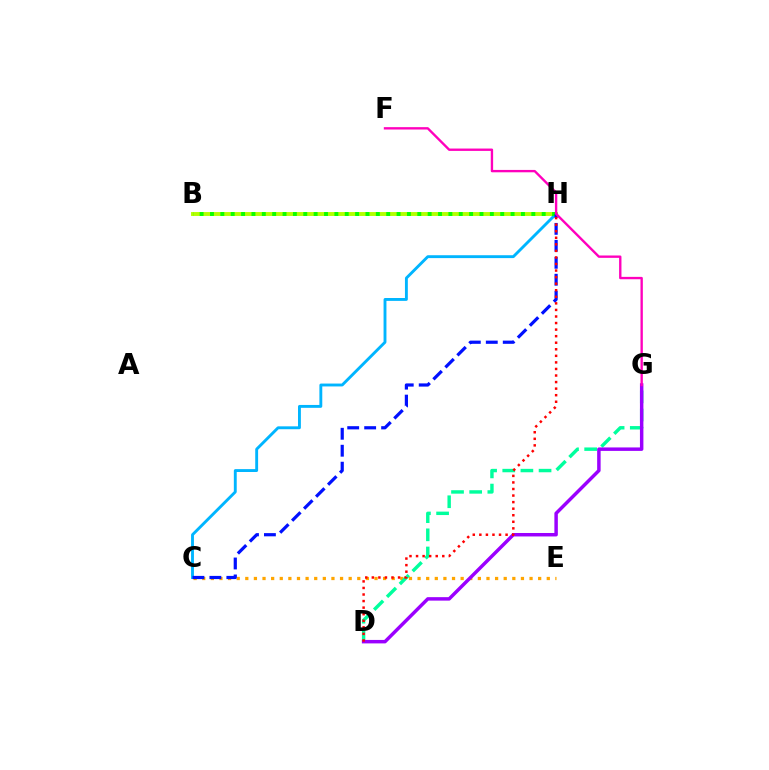{('C', 'E'): [{'color': '#ffa500', 'line_style': 'dotted', 'thickness': 2.34}], ('B', 'H'): [{'color': '#b3ff00', 'line_style': 'solid', 'thickness': 2.81}, {'color': '#08ff00', 'line_style': 'dotted', 'thickness': 2.82}], ('D', 'G'): [{'color': '#00ff9d', 'line_style': 'dashed', 'thickness': 2.47}, {'color': '#9b00ff', 'line_style': 'solid', 'thickness': 2.49}], ('C', 'H'): [{'color': '#00b5ff', 'line_style': 'solid', 'thickness': 2.07}, {'color': '#0010ff', 'line_style': 'dashed', 'thickness': 2.3}], ('F', 'G'): [{'color': '#ff00bd', 'line_style': 'solid', 'thickness': 1.7}], ('D', 'H'): [{'color': '#ff0000', 'line_style': 'dotted', 'thickness': 1.78}]}